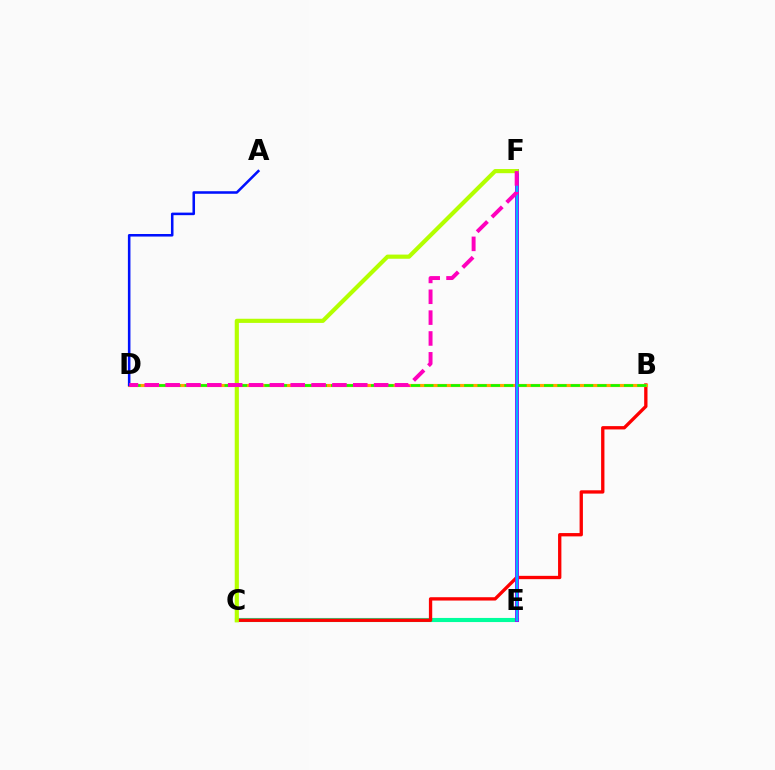{('C', 'E'): [{'color': '#00ff9d', 'line_style': 'solid', 'thickness': 2.96}], ('B', 'C'): [{'color': '#ff0000', 'line_style': 'solid', 'thickness': 2.39}], ('B', 'D'): [{'color': '#ffa500', 'line_style': 'solid', 'thickness': 2.26}, {'color': '#08ff00', 'line_style': 'dashed', 'thickness': 1.81}], ('E', 'F'): [{'color': '#9b00ff', 'line_style': 'solid', 'thickness': 2.81}, {'color': '#00b5ff', 'line_style': 'solid', 'thickness': 1.73}], ('C', 'F'): [{'color': '#b3ff00', 'line_style': 'solid', 'thickness': 2.99}], ('A', 'D'): [{'color': '#0010ff', 'line_style': 'solid', 'thickness': 1.83}], ('D', 'F'): [{'color': '#ff00bd', 'line_style': 'dashed', 'thickness': 2.83}]}